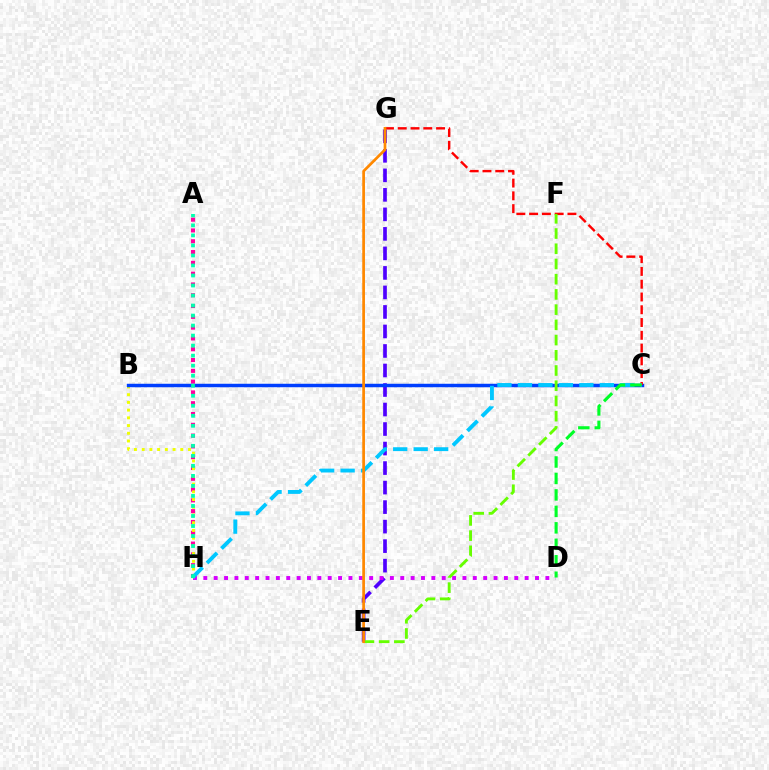{('A', 'H'): [{'color': '#ff00a0', 'line_style': 'dotted', 'thickness': 2.93}, {'color': '#00ffaf', 'line_style': 'dotted', 'thickness': 2.72}], ('E', 'G'): [{'color': '#4f00ff', 'line_style': 'dashed', 'thickness': 2.65}, {'color': '#ff8800', 'line_style': 'solid', 'thickness': 1.95}], ('D', 'H'): [{'color': '#d600ff', 'line_style': 'dotted', 'thickness': 2.82}], ('B', 'H'): [{'color': '#eeff00', 'line_style': 'dotted', 'thickness': 2.1}], ('B', 'C'): [{'color': '#003fff', 'line_style': 'solid', 'thickness': 2.5}], ('C', 'G'): [{'color': '#ff0000', 'line_style': 'dashed', 'thickness': 1.74}], ('C', 'H'): [{'color': '#00c7ff', 'line_style': 'dashed', 'thickness': 2.78}], ('C', 'D'): [{'color': '#00ff27', 'line_style': 'dashed', 'thickness': 2.24}], ('E', 'F'): [{'color': '#66ff00', 'line_style': 'dashed', 'thickness': 2.07}]}